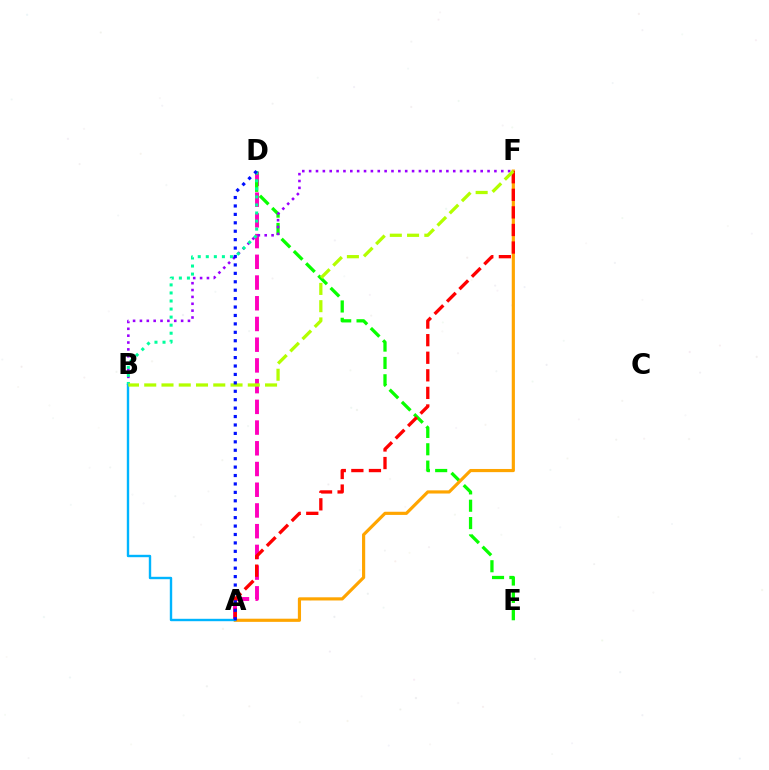{('A', 'D'): [{'color': '#ff00bd', 'line_style': 'dashed', 'thickness': 2.81}, {'color': '#0010ff', 'line_style': 'dotted', 'thickness': 2.29}], ('D', 'E'): [{'color': '#08ff00', 'line_style': 'dashed', 'thickness': 2.36}], ('B', 'F'): [{'color': '#9b00ff', 'line_style': 'dotted', 'thickness': 1.86}, {'color': '#b3ff00', 'line_style': 'dashed', 'thickness': 2.34}], ('A', 'F'): [{'color': '#ffa500', 'line_style': 'solid', 'thickness': 2.28}, {'color': '#ff0000', 'line_style': 'dashed', 'thickness': 2.39}], ('B', 'D'): [{'color': '#00ff9d', 'line_style': 'dotted', 'thickness': 2.19}], ('A', 'B'): [{'color': '#00b5ff', 'line_style': 'solid', 'thickness': 1.73}]}